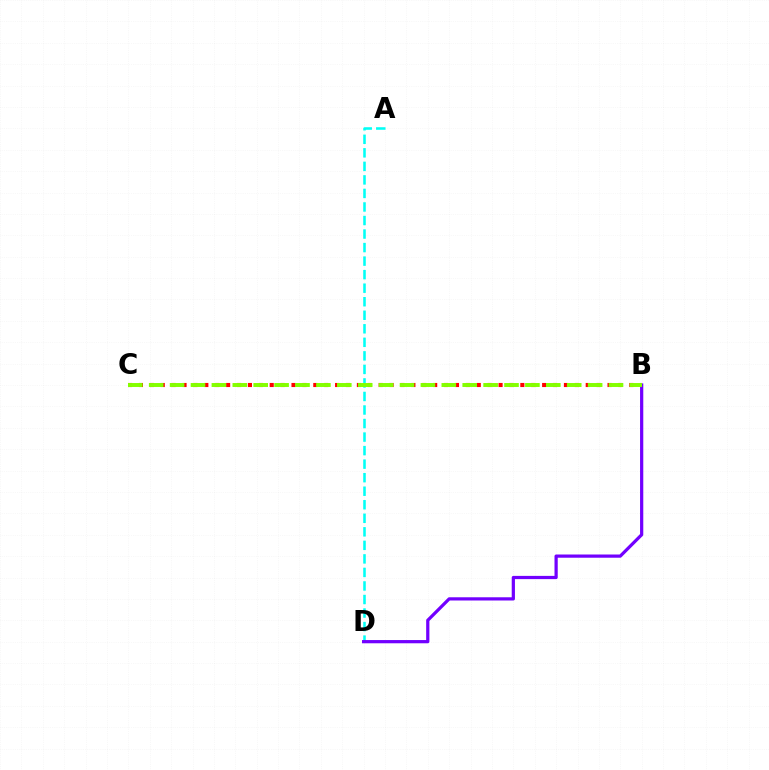{('A', 'D'): [{'color': '#00fff6', 'line_style': 'dashed', 'thickness': 1.84}], ('B', 'C'): [{'color': '#ff0000', 'line_style': 'dotted', 'thickness': 2.96}, {'color': '#84ff00', 'line_style': 'dashed', 'thickness': 2.84}], ('B', 'D'): [{'color': '#7200ff', 'line_style': 'solid', 'thickness': 2.32}]}